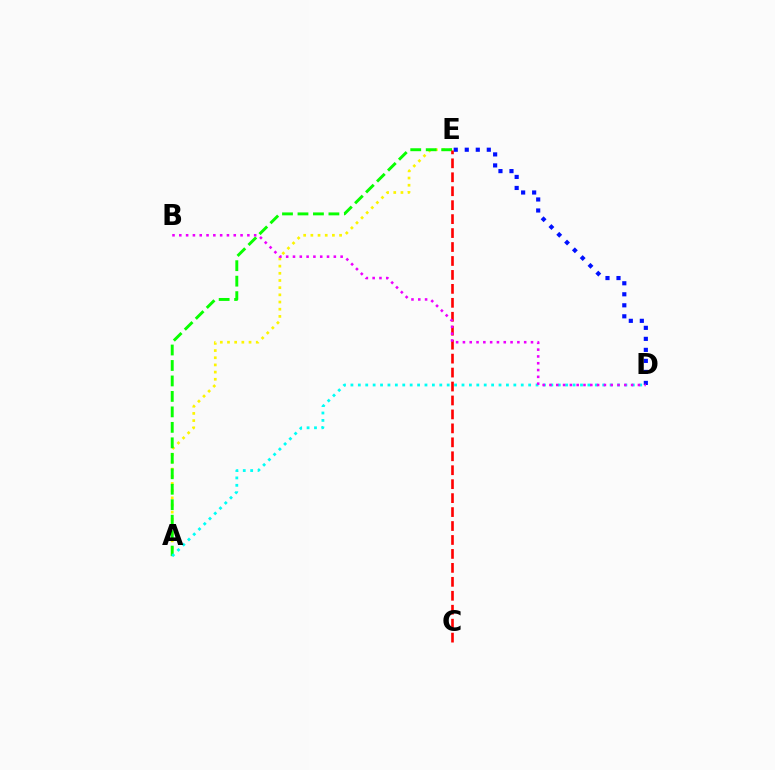{('A', 'E'): [{'color': '#fcf500', 'line_style': 'dotted', 'thickness': 1.95}, {'color': '#08ff00', 'line_style': 'dashed', 'thickness': 2.1}], ('D', 'E'): [{'color': '#0010ff', 'line_style': 'dotted', 'thickness': 2.99}], ('C', 'E'): [{'color': '#ff0000', 'line_style': 'dashed', 'thickness': 1.9}], ('A', 'D'): [{'color': '#00fff6', 'line_style': 'dotted', 'thickness': 2.01}], ('B', 'D'): [{'color': '#ee00ff', 'line_style': 'dotted', 'thickness': 1.85}]}